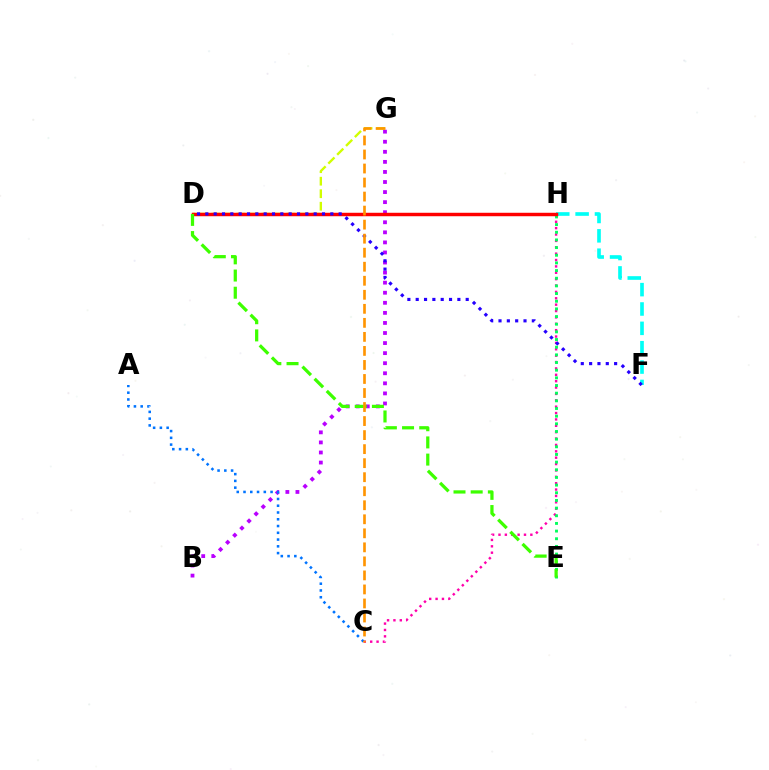{('C', 'H'): [{'color': '#ff00ac', 'line_style': 'dotted', 'thickness': 1.73}], ('E', 'H'): [{'color': '#00ff5c', 'line_style': 'dotted', 'thickness': 2.08}], ('B', 'G'): [{'color': '#b900ff', 'line_style': 'dotted', 'thickness': 2.74}], ('A', 'C'): [{'color': '#0074ff', 'line_style': 'dotted', 'thickness': 1.84}], ('D', 'G'): [{'color': '#d1ff00', 'line_style': 'dashed', 'thickness': 1.7}], ('F', 'H'): [{'color': '#00fff6', 'line_style': 'dashed', 'thickness': 2.63}], ('D', 'H'): [{'color': '#ff0000', 'line_style': 'solid', 'thickness': 2.49}], ('D', 'F'): [{'color': '#2500ff', 'line_style': 'dotted', 'thickness': 2.26}], ('D', 'E'): [{'color': '#3dff00', 'line_style': 'dashed', 'thickness': 2.33}], ('C', 'G'): [{'color': '#ff9400', 'line_style': 'dashed', 'thickness': 1.91}]}